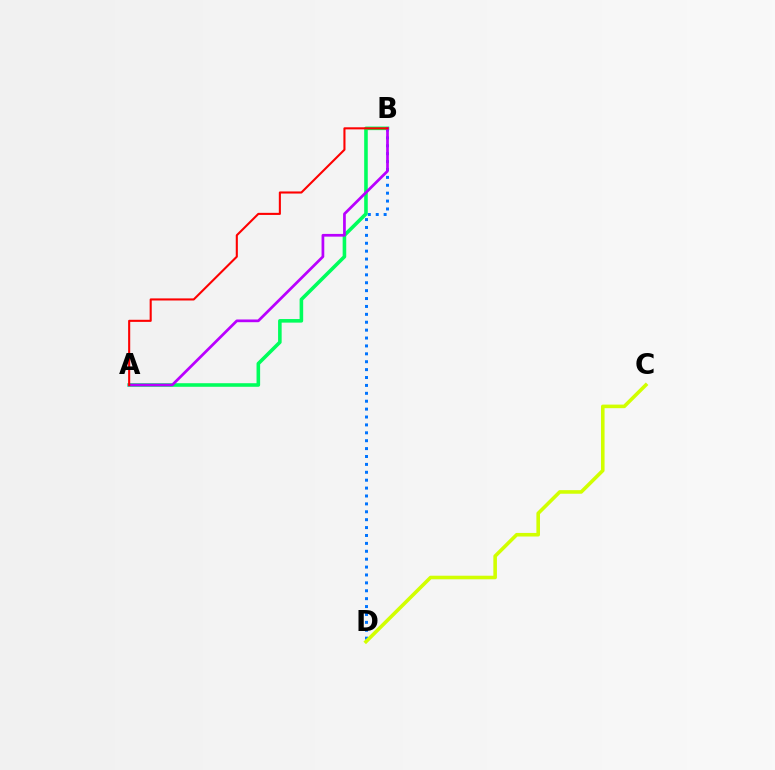{('A', 'B'): [{'color': '#00ff5c', 'line_style': 'solid', 'thickness': 2.58}, {'color': '#b900ff', 'line_style': 'solid', 'thickness': 1.96}, {'color': '#ff0000', 'line_style': 'solid', 'thickness': 1.51}], ('B', 'D'): [{'color': '#0074ff', 'line_style': 'dotted', 'thickness': 2.15}], ('C', 'D'): [{'color': '#d1ff00', 'line_style': 'solid', 'thickness': 2.58}]}